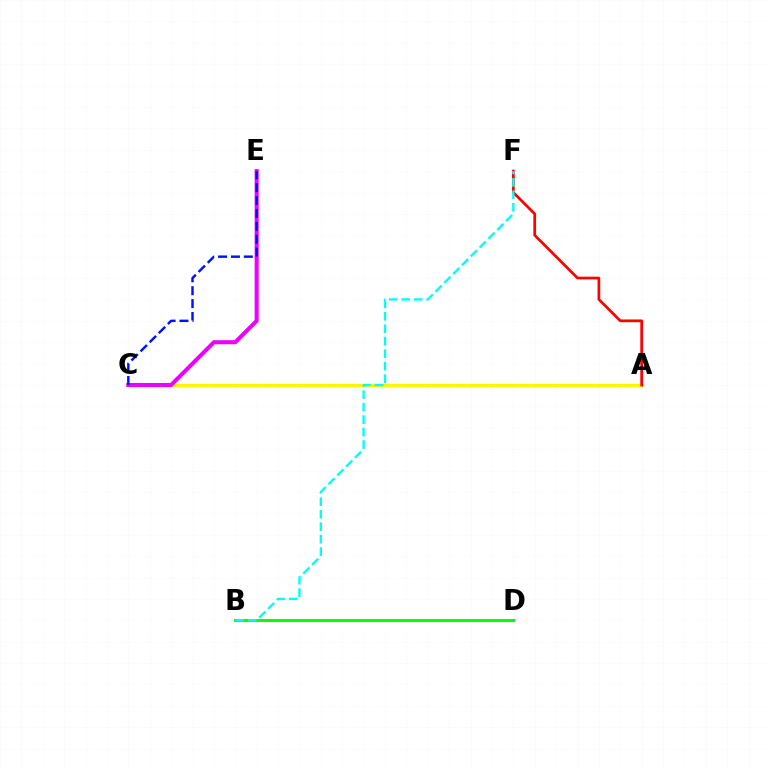{('B', 'D'): [{'color': '#08ff00', 'line_style': 'solid', 'thickness': 2.18}], ('A', 'C'): [{'color': '#fcf500', 'line_style': 'solid', 'thickness': 2.32}], ('A', 'F'): [{'color': '#ff0000', 'line_style': 'solid', 'thickness': 1.96}], ('C', 'E'): [{'color': '#ee00ff', 'line_style': 'solid', 'thickness': 2.92}, {'color': '#0010ff', 'line_style': 'dashed', 'thickness': 1.75}], ('B', 'F'): [{'color': '#00fff6', 'line_style': 'dashed', 'thickness': 1.7}]}